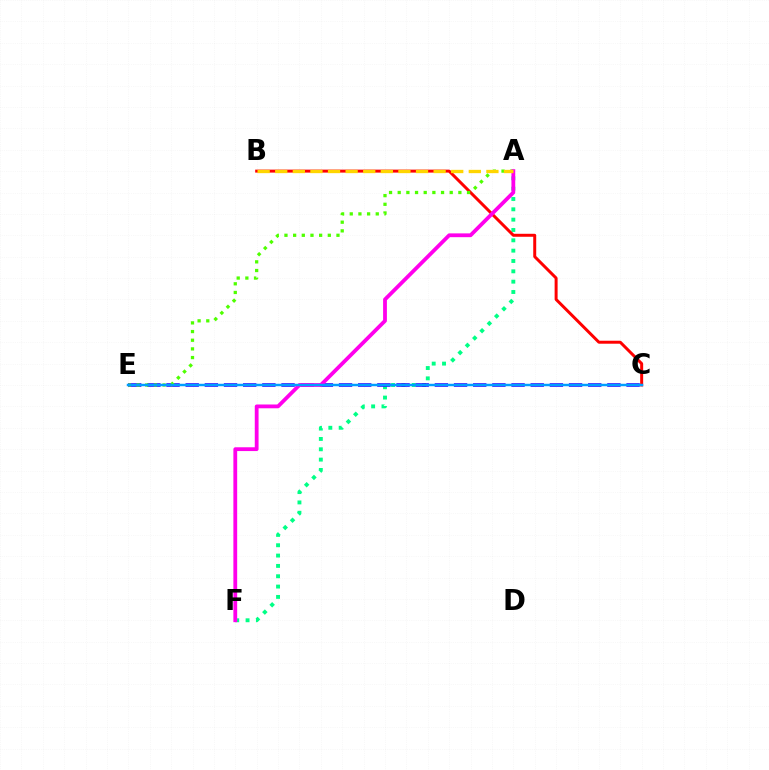{('A', 'F'): [{'color': '#00ff86', 'line_style': 'dotted', 'thickness': 2.81}, {'color': '#ff00ed', 'line_style': 'solid', 'thickness': 2.73}], ('B', 'C'): [{'color': '#ff0000', 'line_style': 'solid', 'thickness': 2.14}], ('C', 'E'): [{'color': '#3700ff', 'line_style': 'dashed', 'thickness': 2.6}, {'color': '#009eff', 'line_style': 'solid', 'thickness': 1.77}], ('A', 'E'): [{'color': '#4fff00', 'line_style': 'dotted', 'thickness': 2.36}], ('A', 'B'): [{'color': '#ffd500', 'line_style': 'dashed', 'thickness': 2.39}]}